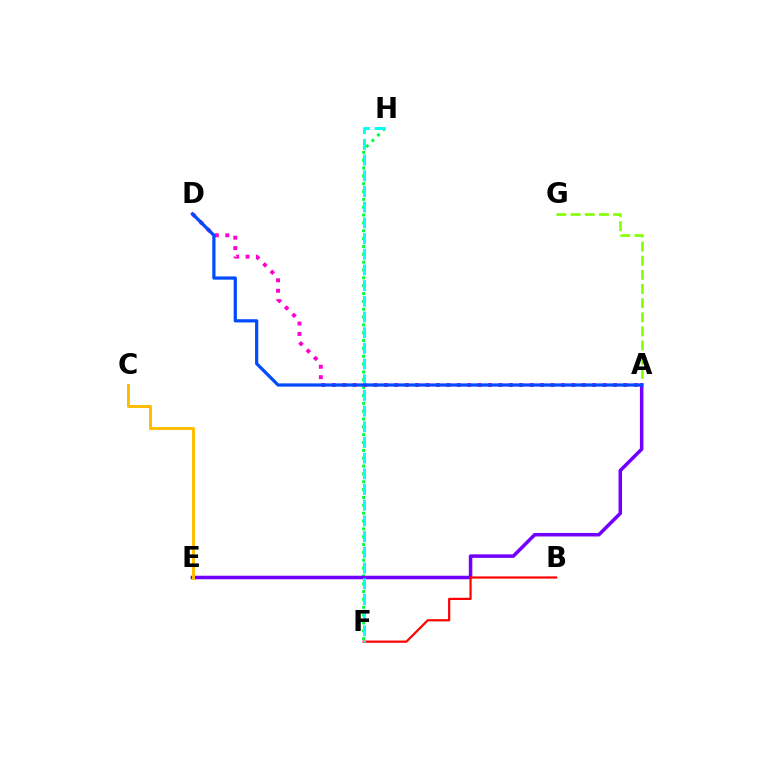{('F', 'H'): [{'color': '#00ff39', 'line_style': 'dotted', 'thickness': 2.13}, {'color': '#00fff6', 'line_style': 'dashed', 'thickness': 2.13}], ('A', 'D'): [{'color': '#ff00cf', 'line_style': 'dotted', 'thickness': 2.83}, {'color': '#004bff', 'line_style': 'solid', 'thickness': 2.32}], ('A', 'G'): [{'color': '#84ff00', 'line_style': 'dashed', 'thickness': 1.92}], ('A', 'E'): [{'color': '#7200ff', 'line_style': 'solid', 'thickness': 2.54}], ('B', 'F'): [{'color': '#ff0000', 'line_style': 'solid', 'thickness': 1.59}], ('C', 'E'): [{'color': '#ffbd00', 'line_style': 'solid', 'thickness': 2.14}]}